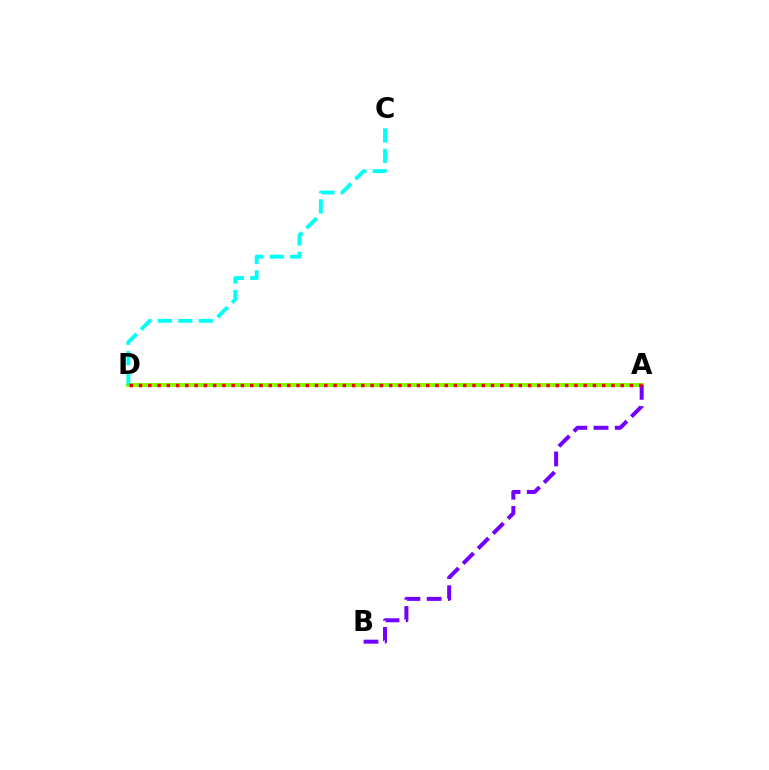{('A', 'D'): [{'color': '#84ff00', 'line_style': 'solid', 'thickness': 2.89}, {'color': '#ff0000', 'line_style': 'dotted', 'thickness': 2.52}], ('A', 'B'): [{'color': '#7200ff', 'line_style': 'dashed', 'thickness': 2.88}], ('C', 'D'): [{'color': '#00fff6', 'line_style': 'dashed', 'thickness': 2.78}]}